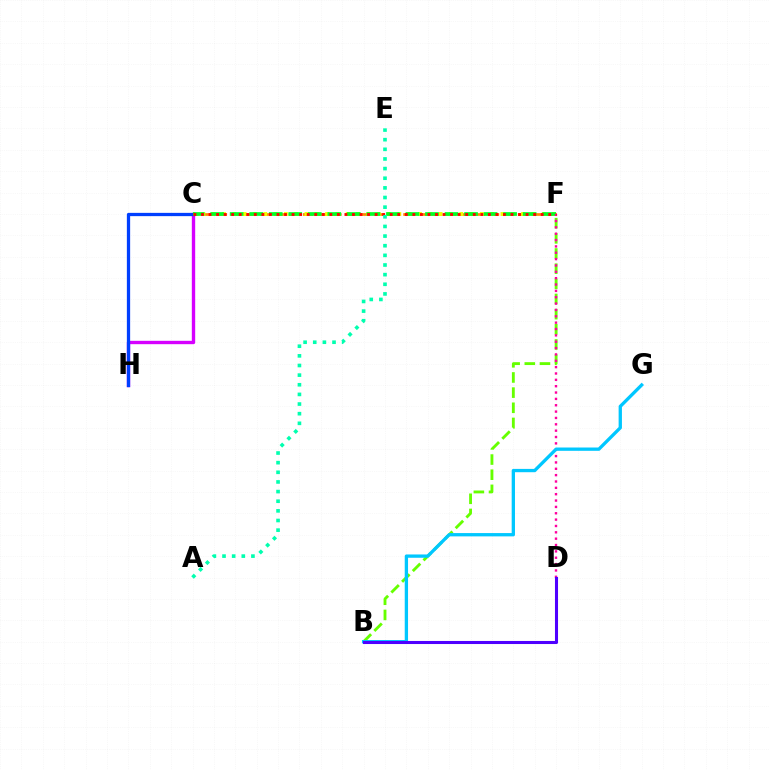{('B', 'F'): [{'color': '#66ff00', 'line_style': 'dashed', 'thickness': 2.06}], ('C', 'H'): [{'color': '#d600ff', 'line_style': 'solid', 'thickness': 2.42}, {'color': '#003fff', 'line_style': 'solid', 'thickness': 2.36}], ('C', 'F'): [{'color': '#ff8800', 'line_style': 'dashed', 'thickness': 1.95}, {'color': '#eeff00', 'line_style': 'dotted', 'thickness': 2.8}, {'color': '#00ff27', 'line_style': 'dashed', 'thickness': 2.65}, {'color': '#ff0000', 'line_style': 'dotted', 'thickness': 2.05}], ('D', 'F'): [{'color': '#ff00a0', 'line_style': 'dotted', 'thickness': 1.73}], ('A', 'E'): [{'color': '#00ffaf', 'line_style': 'dotted', 'thickness': 2.62}], ('B', 'G'): [{'color': '#00c7ff', 'line_style': 'solid', 'thickness': 2.38}], ('B', 'D'): [{'color': '#4f00ff', 'line_style': 'solid', 'thickness': 2.2}]}